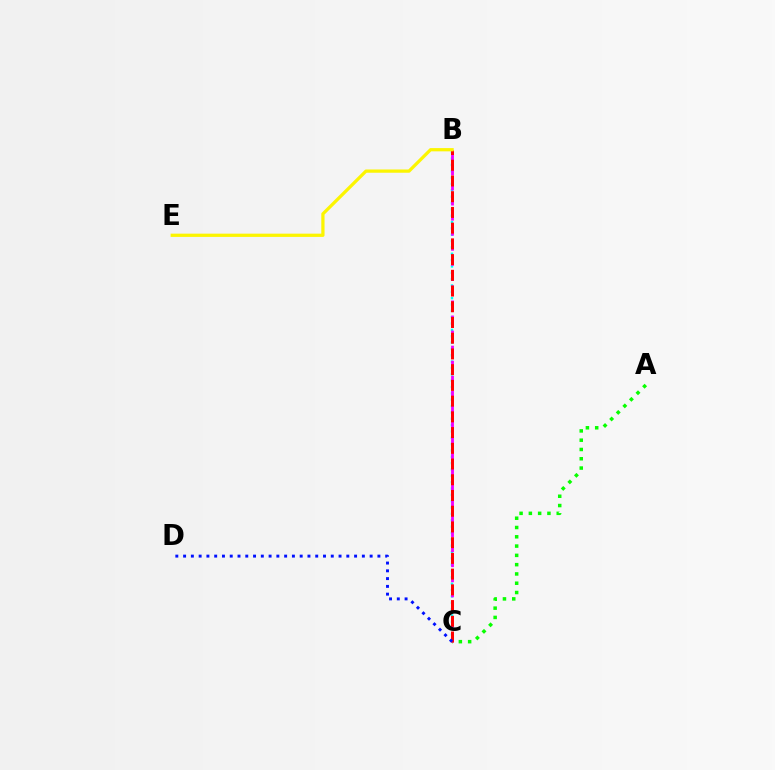{('A', 'C'): [{'color': '#08ff00', 'line_style': 'dotted', 'thickness': 2.52}], ('B', 'C'): [{'color': '#00fff6', 'line_style': 'dotted', 'thickness': 1.72}, {'color': '#ee00ff', 'line_style': 'dashed', 'thickness': 2.05}, {'color': '#ff0000', 'line_style': 'dashed', 'thickness': 2.14}], ('B', 'E'): [{'color': '#fcf500', 'line_style': 'solid', 'thickness': 2.34}], ('C', 'D'): [{'color': '#0010ff', 'line_style': 'dotted', 'thickness': 2.11}]}